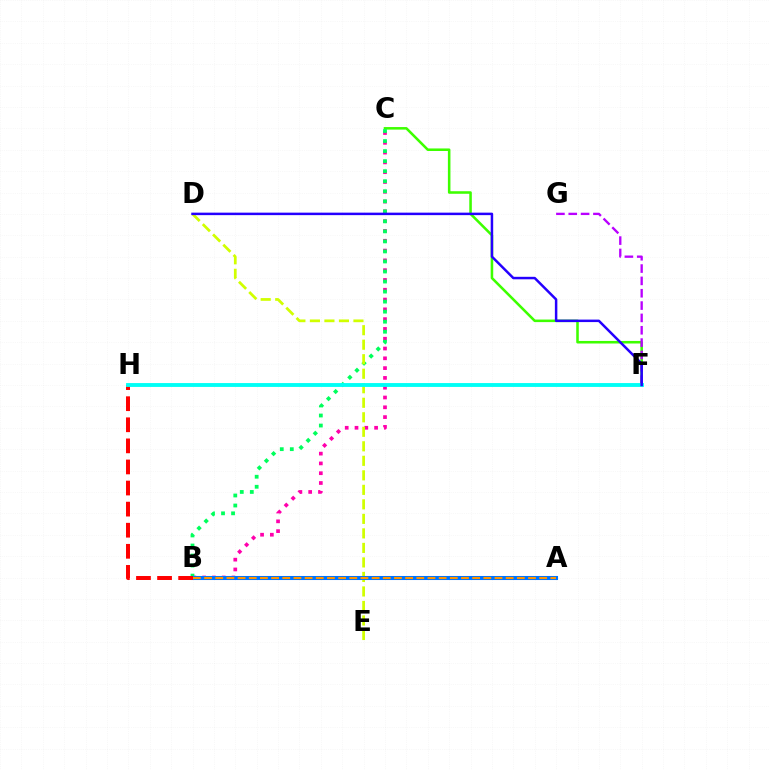{('C', 'F'): [{'color': '#3dff00', 'line_style': 'solid', 'thickness': 1.84}], ('F', 'G'): [{'color': '#b900ff', 'line_style': 'dashed', 'thickness': 1.68}], ('B', 'C'): [{'color': '#ff00ac', 'line_style': 'dotted', 'thickness': 2.66}, {'color': '#00ff5c', 'line_style': 'dotted', 'thickness': 2.73}], ('D', 'E'): [{'color': '#d1ff00', 'line_style': 'dashed', 'thickness': 1.97}], ('A', 'B'): [{'color': '#0074ff', 'line_style': 'solid', 'thickness': 2.92}, {'color': '#ff9400', 'line_style': 'dashed', 'thickness': 1.52}], ('B', 'H'): [{'color': '#ff0000', 'line_style': 'dashed', 'thickness': 2.86}], ('F', 'H'): [{'color': '#00fff6', 'line_style': 'solid', 'thickness': 2.78}], ('D', 'F'): [{'color': '#2500ff', 'line_style': 'solid', 'thickness': 1.79}]}